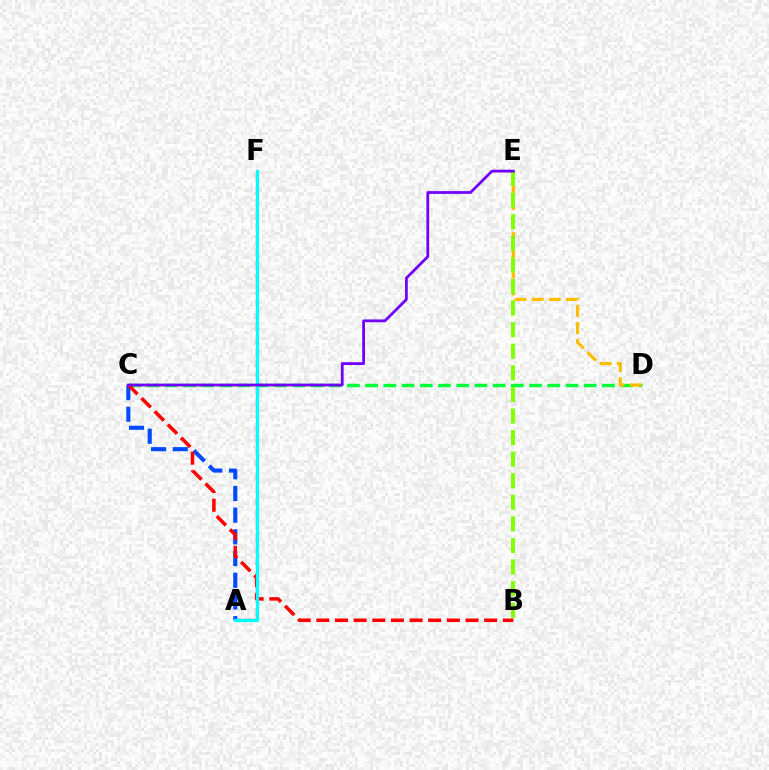{('C', 'D'): [{'color': '#00ff39', 'line_style': 'dashed', 'thickness': 2.47}], ('A', 'C'): [{'color': '#004bff', 'line_style': 'dashed', 'thickness': 2.95}], ('A', 'F'): [{'color': '#ff00cf', 'line_style': 'dashed', 'thickness': 1.69}, {'color': '#00fff6', 'line_style': 'solid', 'thickness': 2.32}], ('B', 'C'): [{'color': '#ff0000', 'line_style': 'dashed', 'thickness': 2.53}], ('D', 'E'): [{'color': '#ffbd00', 'line_style': 'dashed', 'thickness': 2.32}], ('B', 'E'): [{'color': '#84ff00', 'line_style': 'dashed', 'thickness': 2.93}], ('C', 'E'): [{'color': '#7200ff', 'line_style': 'solid', 'thickness': 2.0}]}